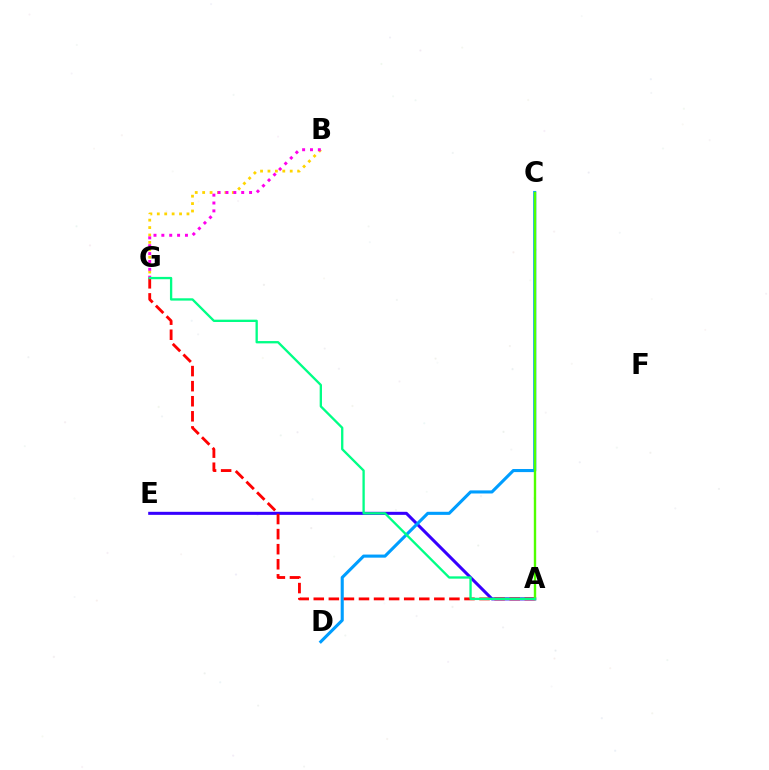{('A', 'E'): [{'color': '#3700ff', 'line_style': 'solid', 'thickness': 2.19}], ('C', 'D'): [{'color': '#009eff', 'line_style': 'solid', 'thickness': 2.23}], ('B', 'G'): [{'color': '#ffd500', 'line_style': 'dotted', 'thickness': 2.02}, {'color': '#ff00ed', 'line_style': 'dotted', 'thickness': 2.14}], ('A', 'G'): [{'color': '#ff0000', 'line_style': 'dashed', 'thickness': 2.05}, {'color': '#00ff86', 'line_style': 'solid', 'thickness': 1.67}], ('A', 'C'): [{'color': '#4fff00', 'line_style': 'solid', 'thickness': 1.72}]}